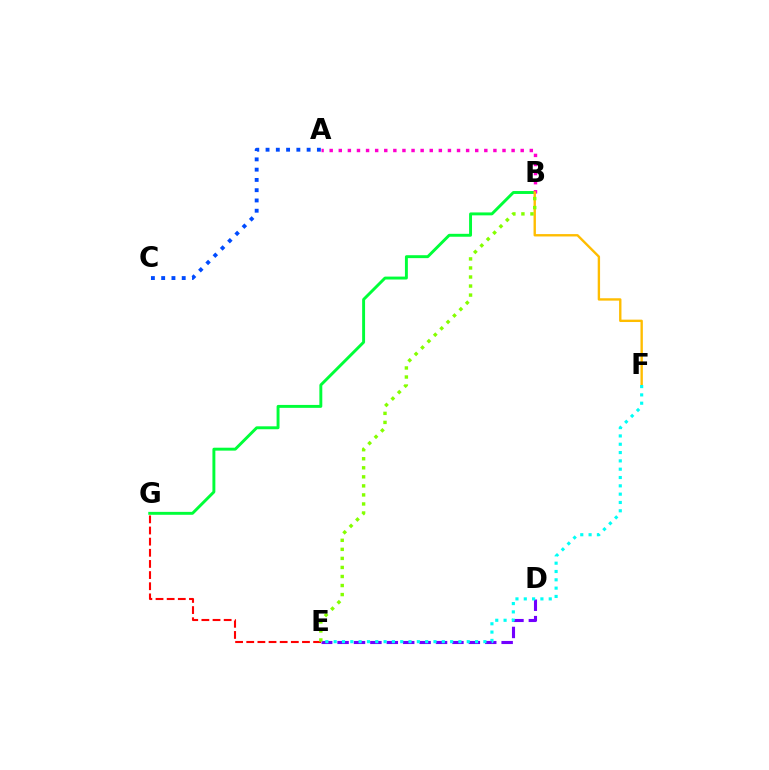{('E', 'G'): [{'color': '#ff0000', 'line_style': 'dashed', 'thickness': 1.51}], ('B', 'G'): [{'color': '#00ff39', 'line_style': 'solid', 'thickness': 2.1}], ('A', 'B'): [{'color': '#ff00cf', 'line_style': 'dotted', 'thickness': 2.47}], ('D', 'E'): [{'color': '#7200ff', 'line_style': 'dashed', 'thickness': 2.23}], ('B', 'F'): [{'color': '#ffbd00', 'line_style': 'solid', 'thickness': 1.71}], ('E', 'F'): [{'color': '#00fff6', 'line_style': 'dotted', 'thickness': 2.26}], ('A', 'C'): [{'color': '#004bff', 'line_style': 'dotted', 'thickness': 2.79}], ('B', 'E'): [{'color': '#84ff00', 'line_style': 'dotted', 'thickness': 2.46}]}